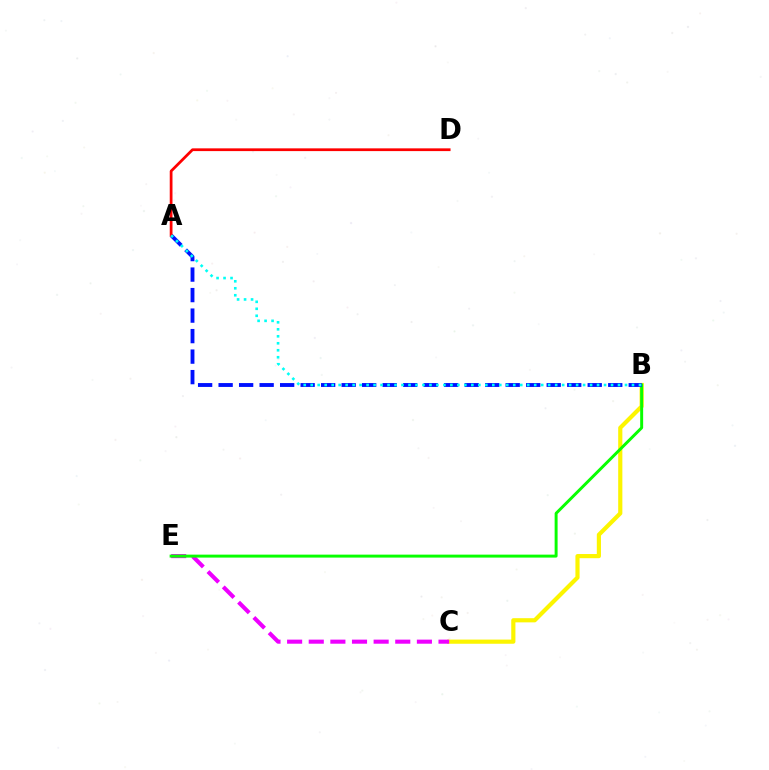{('B', 'C'): [{'color': '#fcf500', 'line_style': 'solid', 'thickness': 3.0}], ('C', 'E'): [{'color': '#ee00ff', 'line_style': 'dashed', 'thickness': 2.94}], ('B', 'E'): [{'color': '#08ff00', 'line_style': 'solid', 'thickness': 2.13}], ('A', 'B'): [{'color': '#0010ff', 'line_style': 'dashed', 'thickness': 2.79}, {'color': '#00fff6', 'line_style': 'dotted', 'thickness': 1.9}], ('A', 'D'): [{'color': '#ff0000', 'line_style': 'solid', 'thickness': 1.98}]}